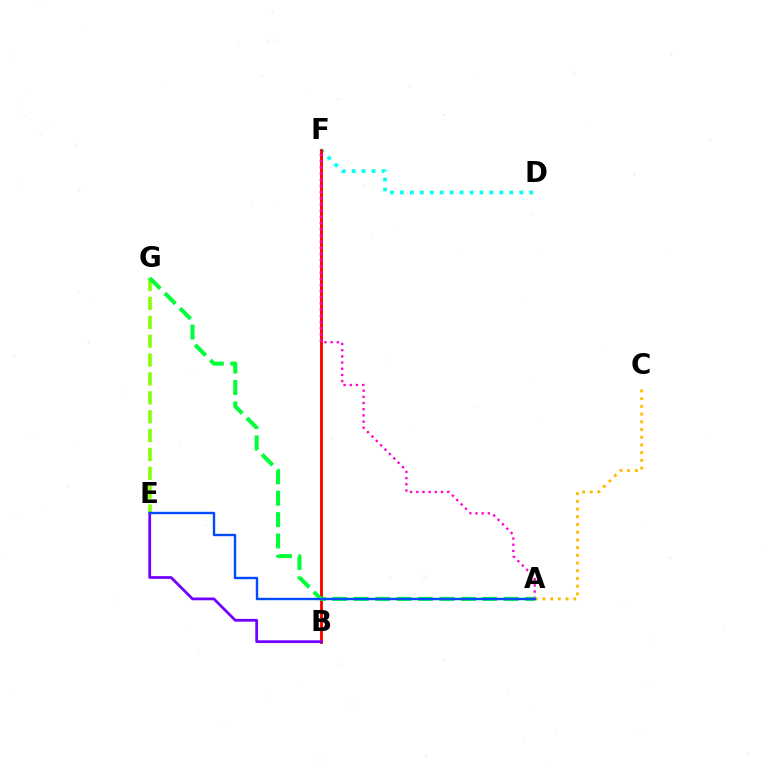{('D', 'F'): [{'color': '#00fff6', 'line_style': 'dotted', 'thickness': 2.7}], ('E', 'G'): [{'color': '#84ff00', 'line_style': 'dashed', 'thickness': 2.56}], ('B', 'F'): [{'color': '#ff0000', 'line_style': 'solid', 'thickness': 2.06}], ('A', 'F'): [{'color': '#ff00cf', 'line_style': 'dotted', 'thickness': 1.68}], ('A', 'G'): [{'color': '#00ff39', 'line_style': 'dashed', 'thickness': 2.91}], ('B', 'E'): [{'color': '#7200ff', 'line_style': 'solid', 'thickness': 1.98}], ('A', 'C'): [{'color': '#ffbd00', 'line_style': 'dotted', 'thickness': 2.1}], ('A', 'E'): [{'color': '#004bff', 'line_style': 'solid', 'thickness': 1.72}]}